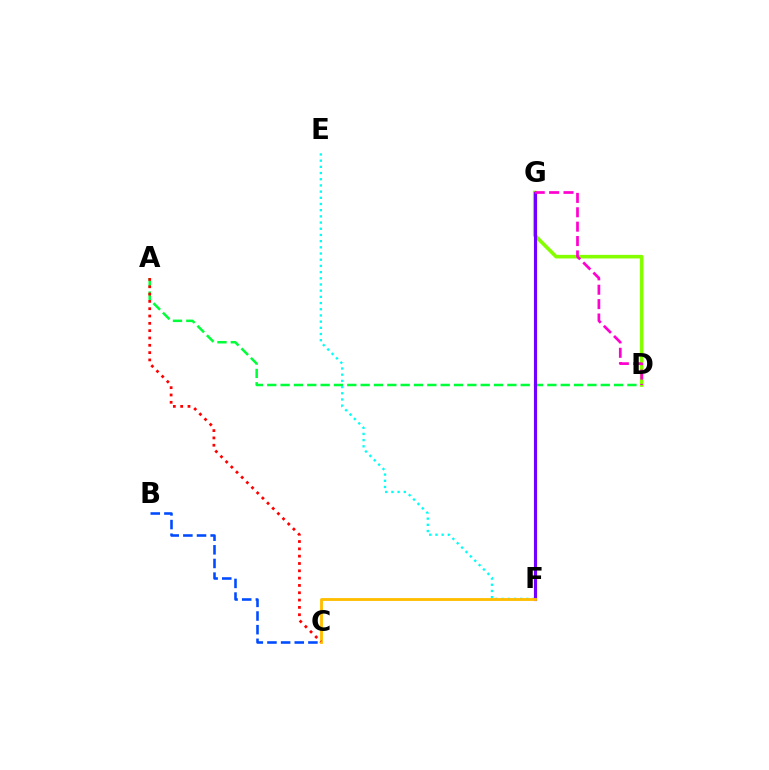{('A', 'D'): [{'color': '#00ff39', 'line_style': 'dashed', 'thickness': 1.81}], ('E', 'F'): [{'color': '#00fff6', 'line_style': 'dotted', 'thickness': 1.68}], ('D', 'G'): [{'color': '#84ff00', 'line_style': 'solid', 'thickness': 2.6}, {'color': '#ff00cf', 'line_style': 'dashed', 'thickness': 1.95}], ('F', 'G'): [{'color': '#7200ff', 'line_style': 'solid', 'thickness': 2.27}], ('C', 'F'): [{'color': '#ffbd00', 'line_style': 'solid', 'thickness': 2.05}], ('B', 'C'): [{'color': '#004bff', 'line_style': 'dashed', 'thickness': 1.85}], ('A', 'C'): [{'color': '#ff0000', 'line_style': 'dotted', 'thickness': 1.99}]}